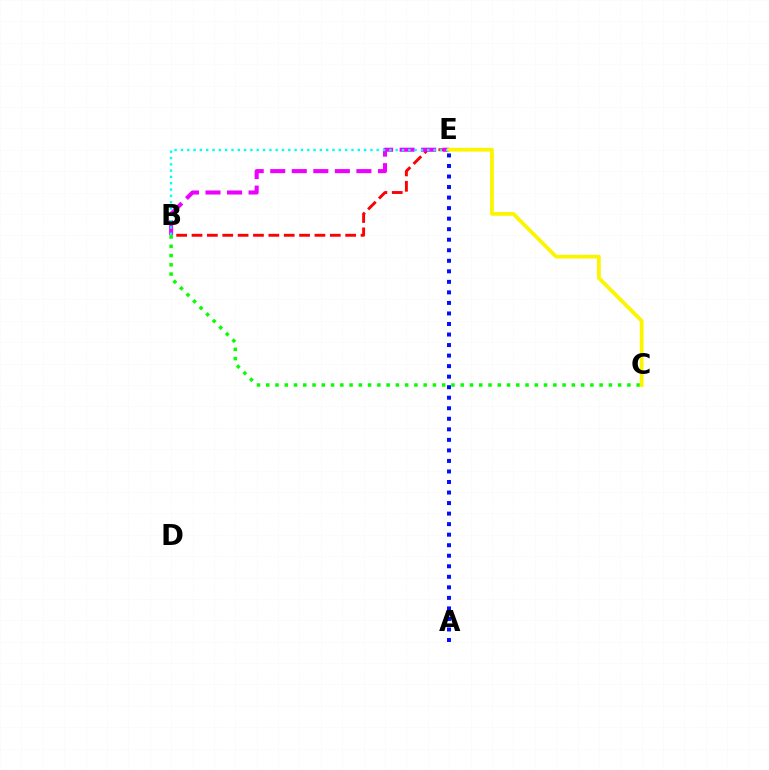{('B', 'E'): [{'color': '#ff0000', 'line_style': 'dashed', 'thickness': 2.09}, {'color': '#ee00ff', 'line_style': 'dashed', 'thickness': 2.93}, {'color': '#00fff6', 'line_style': 'dotted', 'thickness': 1.72}], ('B', 'C'): [{'color': '#08ff00', 'line_style': 'dotted', 'thickness': 2.52}], ('A', 'E'): [{'color': '#0010ff', 'line_style': 'dotted', 'thickness': 2.86}], ('C', 'E'): [{'color': '#fcf500', 'line_style': 'solid', 'thickness': 2.71}]}